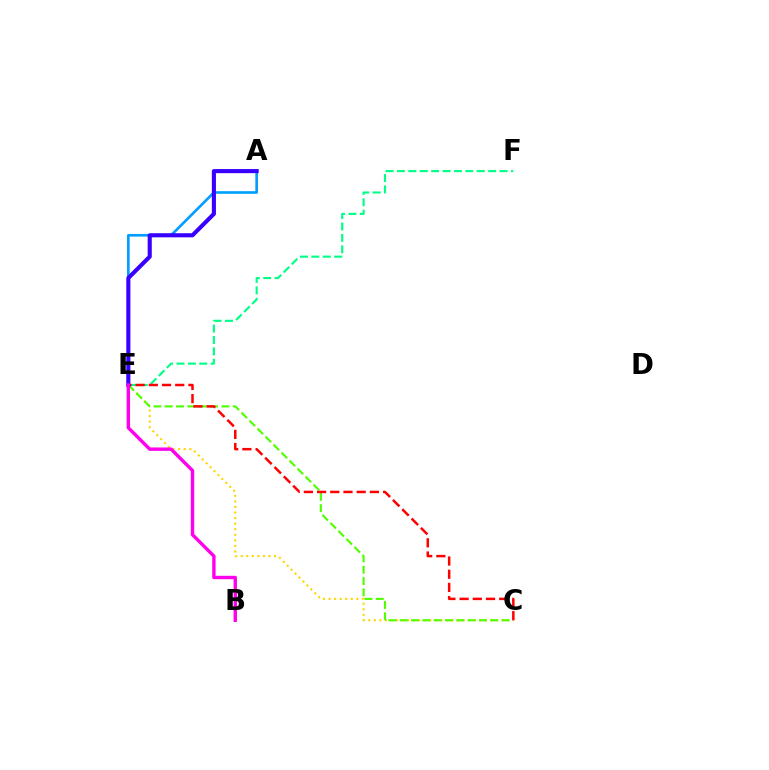{('C', 'E'): [{'color': '#ffd500', 'line_style': 'dotted', 'thickness': 1.51}, {'color': '#4fff00', 'line_style': 'dashed', 'thickness': 1.54}, {'color': '#ff0000', 'line_style': 'dashed', 'thickness': 1.79}], ('A', 'E'): [{'color': '#009eff', 'line_style': 'solid', 'thickness': 1.9}, {'color': '#3700ff', 'line_style': 'solid', 'thickness': 2.95}], ('E', 'F'): [{'color': '#00ff86', 'line_style': 'dashed', 'thickness': 1.55}], ('B', 'E'): [{'color': '#ff00ed', 'line_style': 'solid', 'thickness': 2.45}]}